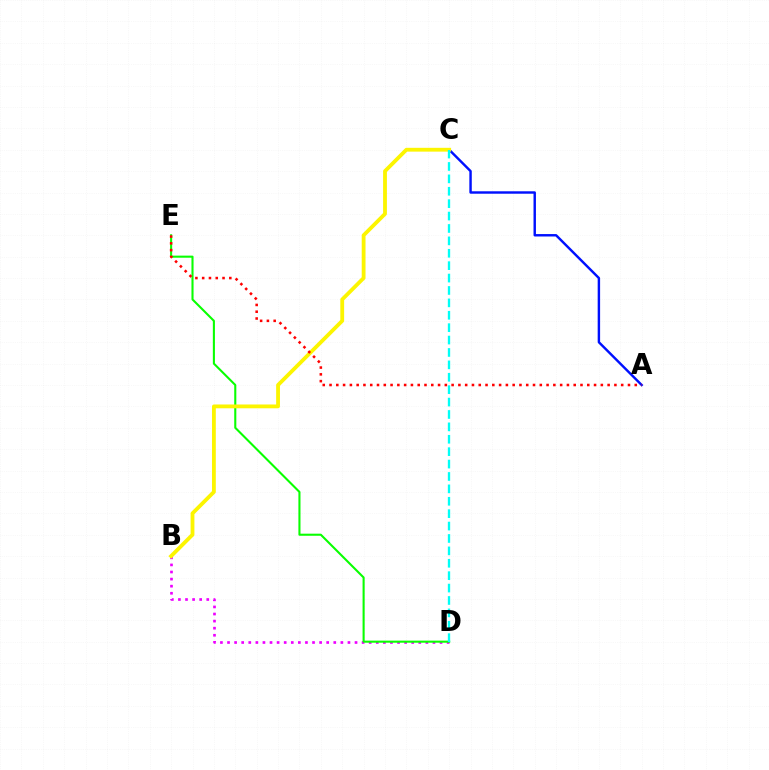{('B', 'D'): [{'color': '#ee00ff', 'line_style': 'dotted', 'thickness': 1.92}], ('D', 'E'): [{'color': '#08ff00', 'line_style': 'solid', 'thickness': 1.5}], ('A', 'C'): [{'color': '#0010ff', 'line_style': 'solid', 'thickness': 1.75}], ('B', 'C'): [{'color': '#fcf500', 'line_style': 'solid', 'thickness': 2.74}], ('C', 'D'): [{'color': '#00fff6', 'line_style': 'dashed', 'thickness': 1.68}], ('A', 'E'): [{'color': '#ff0000', 'line_style': 'dotted', 'thickness': 1.84}]}